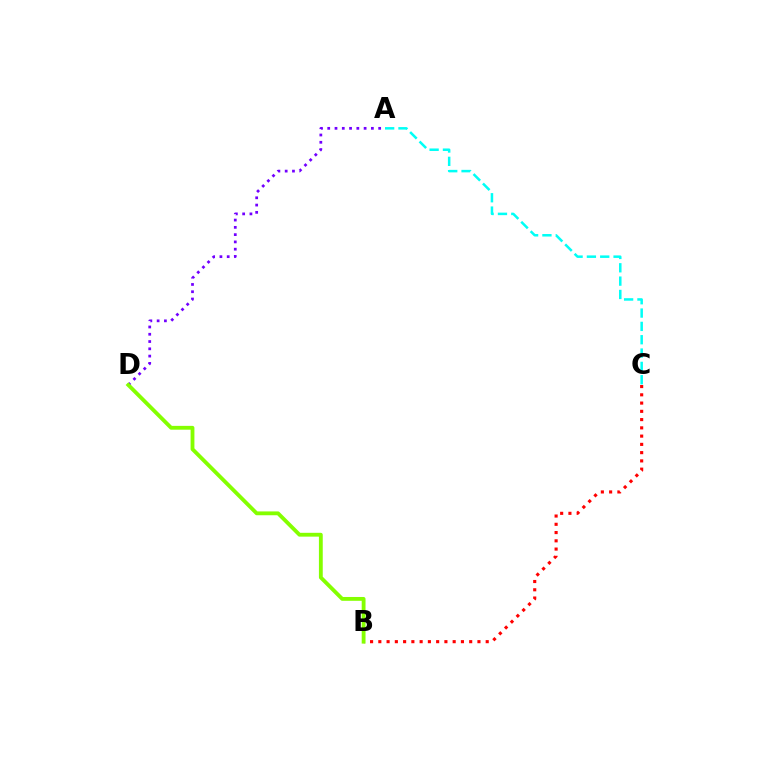{('B', 'C'): [{'color': '#ff0000', 'line_style': 'dotted', 'thickness': 2.24}], ('A', 'D'): [{'color': '#7200ff', 'line_style': 'dotted', 'thickness': 1.98}], ('A', 'C'): [{'color': '#00fff6', 'line_style': 'dashed', 'thickness': 1.81}], ('B', 'D'): [{'color': '#84ff00', 'line_style': 'solid', 'thickness': 2.76}]}